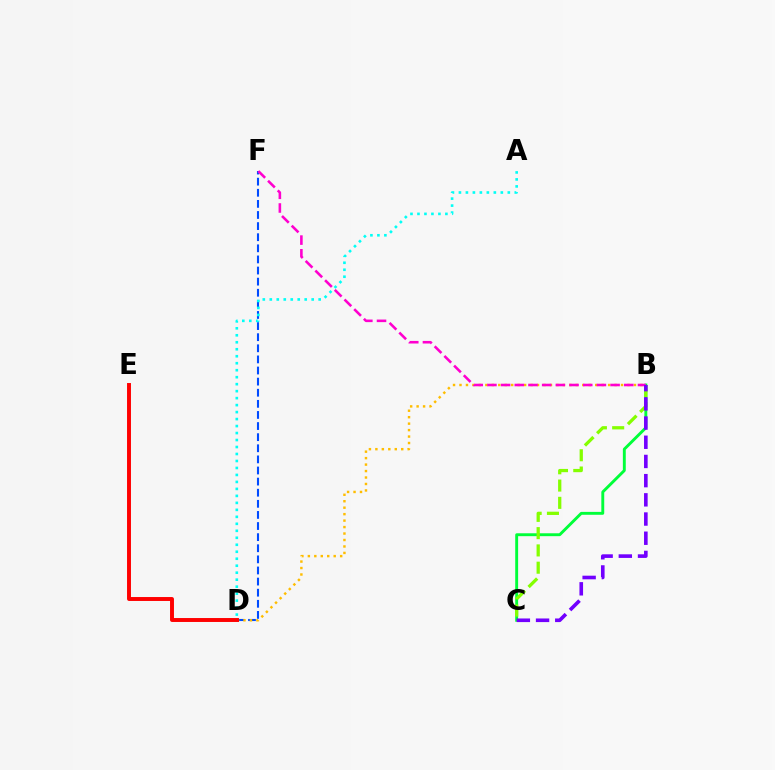{('D', 'F'): [{'color': '#004bff', 'line_style': 'dashed', 'thickness': 1.51}], ('B', 'D'): [{'color': '#ffbd00', 'line_style': 'dotted', 'thickness': 1.76}], ('B', 'C'): [{'color': '#00ff39', 'line_style': 'solid', 'thickness': 2.08}, {'color': '#84ff00', 'line_style': 'dashed', 'thickness': 2.35}, {'color': '#7200ff', 'line_style': 'dashed', 'thickness': 2.61}], ('D', 'E'): [{'color': '#ff0000', 'line_style': 'solid', 'thickness': 2.83}], ('B', 'F'): [{'color': '#ff00cf', 'line_style': 'dashed', 'thickness': 1.86}], ('A', 'D'): [{'color': '#00fff6', 'line_style': 'dotted', 'thickness': 1.9}]}